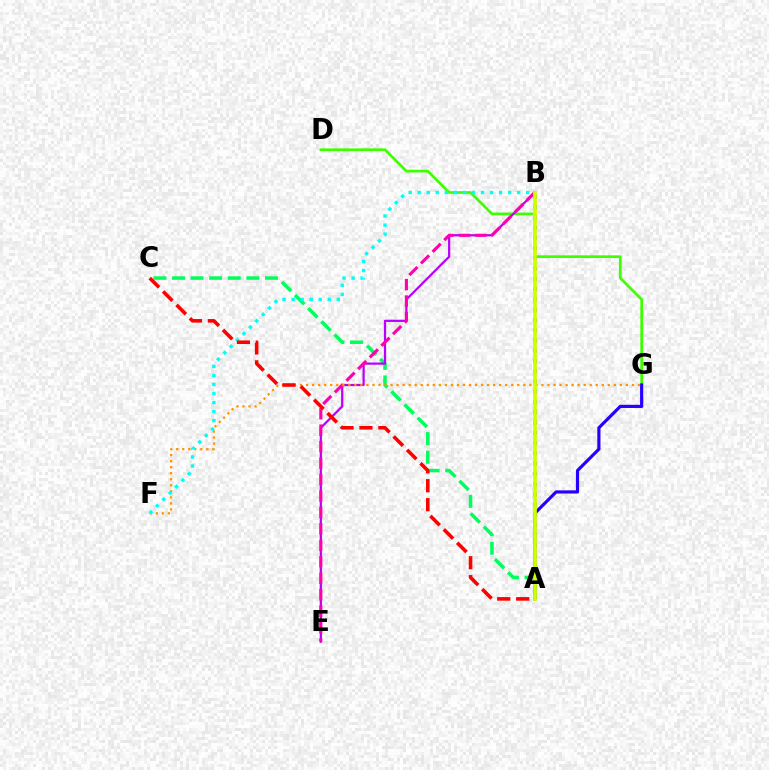{('A', 'C'): [{'color': '#00ff5c', 'line_style': 'dashed', 'thickness': 2.53}, {'color': '#ff0000', 'line_style': 'dashed', 'thickness': 2.57}], ('D', 'G'): [{'color': '#3dff00', 'line_style': 'solid', 'thickness': 1.94}], ('B', 'E'): [{'color': '#b900ff', 'line_style': 'solid', 'thickness': 1.61}, {'color': '#ff00ac', 'line_style': 'dashed', 'thickness': 2.24}], ('A', 'G'): [{'color': '#2500ff', 'line_style': 'solid', 'thickness': 2.29}], ('A', 'B'): [{'color': '#0074ff', 'line_style': 'dotted', 'thickness': 2.79}, {'color': '#d1ff00', 'line_style': 'solid', 'thickness': 2.69}], ('F', 'G'): [{'color': '#ff9400', 'line_style': 'dotted', 'thickness': 1.64}], ('B', 'F'): [{'color': '#00fff6', 'line_style': 'dotted', 'thickness': 2.46}]}